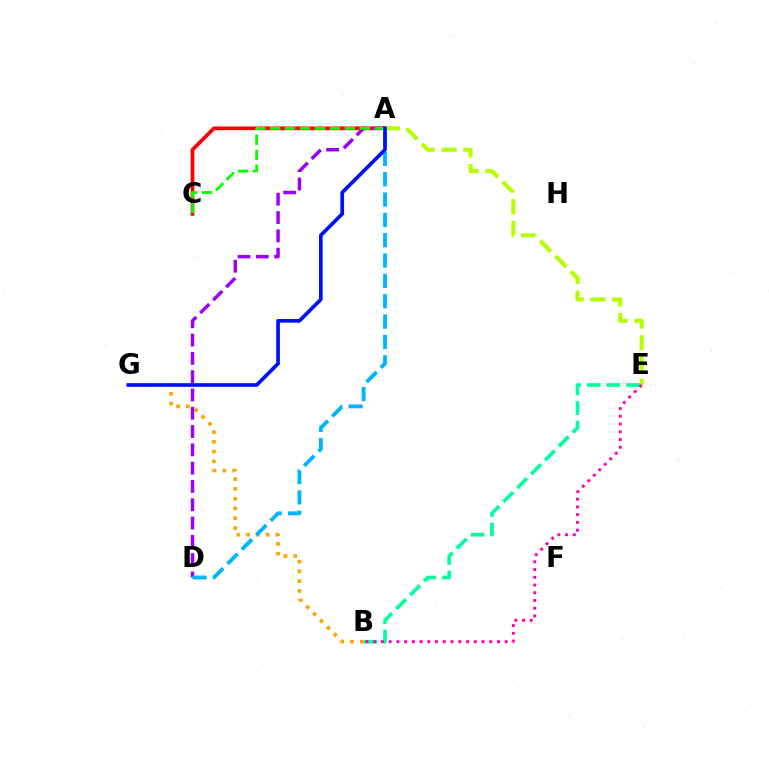{('B', 'G'): [{'color': '#ffa500', 'line_style': 'dotted', 'thickness': 2.66}], ('A', 'C'): [{'color': '#ff0000', 'line_style': 'solid', 'thickness': 2.65}, {'color': '#08ff00', 'line_style': 'dashed', 'thickness': 2.03}], ('A', 'E'): [{'color': '#b3ff00', 'line_style': 'dashed', 'thickness': 2.96}], ('A', 'D'): [{'color': '#9b00ff', 'line_style': 'dashed', 'thickness': 2.49}, {'color': '#00b5ff', 'line_style': 'dashed', 'thickness': 2.76}], ('B', 'E'): [{'color': '#00ff9d', 'line_style': 'dashed', 'thickness': 2.66}, {'color': '#ff00bd', 'line_style': 'dotted', 'thickness': 2.1}], ('A', 'G'): [{'color': '#0010ff', 'line_style': 'solid', 'thickness': 2.65}]}